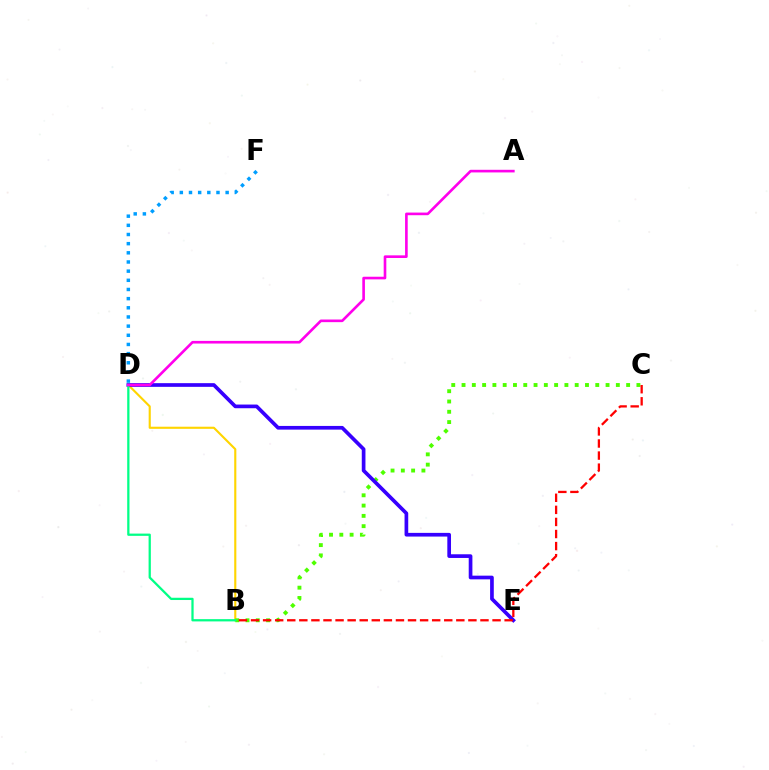{('B', 'D'): [{'color': '#ffd500', 'line_style': 'solid', 'thickness': 1.53}, {'color': '#00ff86', 'line_style': 'solid', 'thickness': 1.63}], ('B', 'C'): [{'color': '#4fff00', 'line_style': 'dotted', 'thickness': 2.79}, {'color': '#ff0000', 'line_style': 'dashed', 'thickness': 1.64}], ('D', 'E'): [{'color': '#3700ff', 'line_style': 'solid', 'thickness': 2.65}], ('D', 'F'): [{'color': '#009eff', 'line_style': 'dotted', 'thickness': 2.49}], ('A', 'D'): [{'color': '#ff00ed', 'line_style': 'solid', 'thickness': 1.9}]}